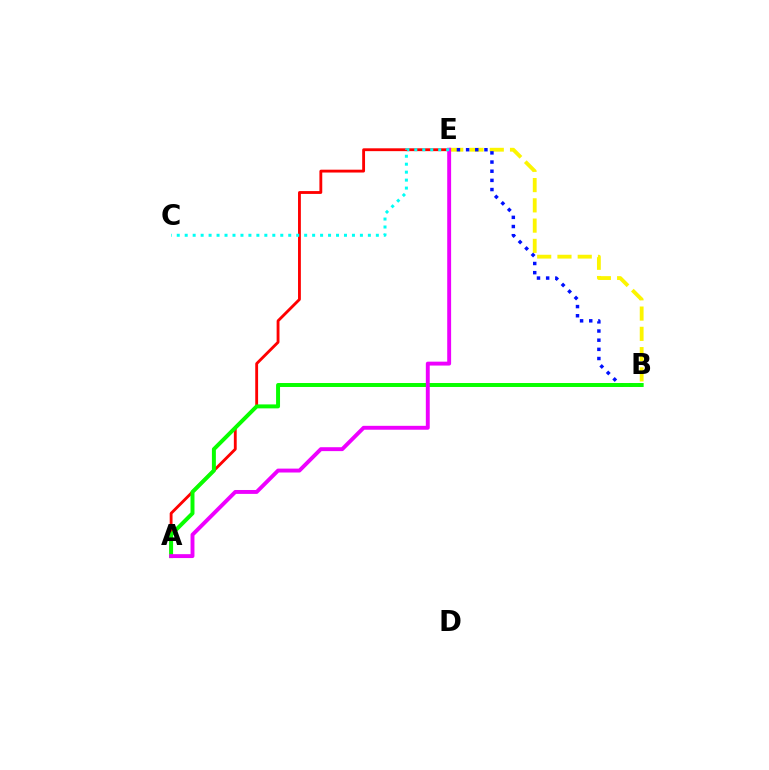{('A', 'E'): [{'color': '#ff0000', 'line_style': 'solid', 'thickness': 2.05}, {'color': '#ee00ff', 'line_style': 'solid', 'thickness': 2.81}], ('B', 'E'): [{'color': '#fcf500', 'line_style': 'dashed', 'thickness': 2.75}, {'color': '#0010ff', 'line_style': 'dotted', 'thickness': 2.49}], ('A', 'B'): [{'color': '#08ff00', 'line_style': 'solid', 'thickness': 2.85}], ('C', 'E'): [{'color': '#00fff6', 'line_style': 'dotted', 'thickness': 2.16}]}